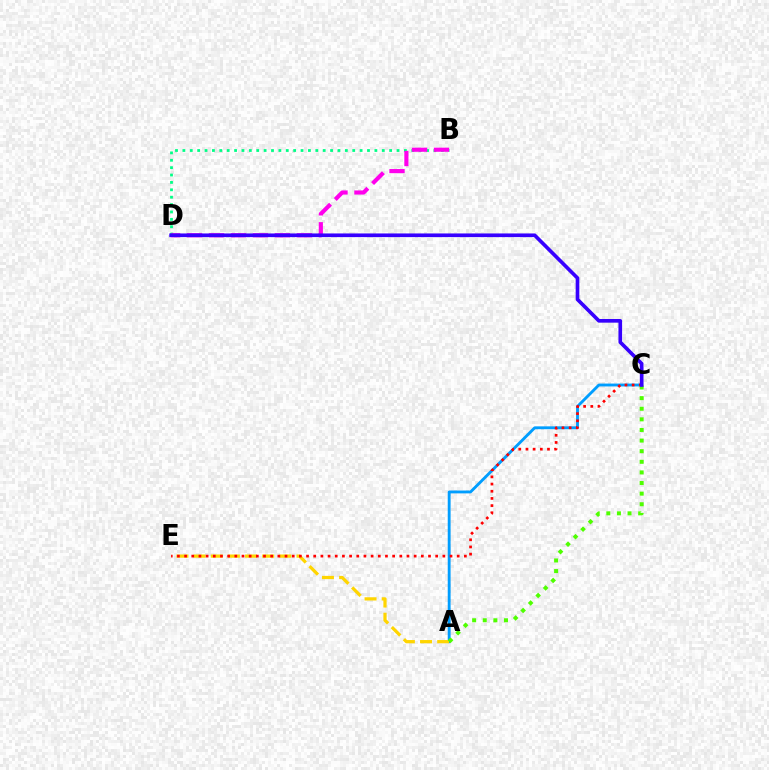{('A', 'C'): [{'color': '#009eff', 'line_style': 'solid', 'thickness': 2.06}, {'color': '#4fff00', 'line_style': 'dotted', 'thickness': 2.88}], ('B', 'D'): [{'color': '#00ff86', 'line_style': 'dotted', 'thickness': 2.01}, {'color': '#ff00ed', 'line_style': 'dashed', 'thickness': 2.98}], ('A', 'E'): [{'color': '#ffd500', 'line_style': 'dashed', 'thickness': 2.33}], ('C', 'E'): [{'color': '#ff0000', 'line_style': 'dotted', 'thickness': 1.95}], ('C', 'D'): [{'color': '#3700ff', 'line_style': 'solid', 'thickness': 2.63}]}